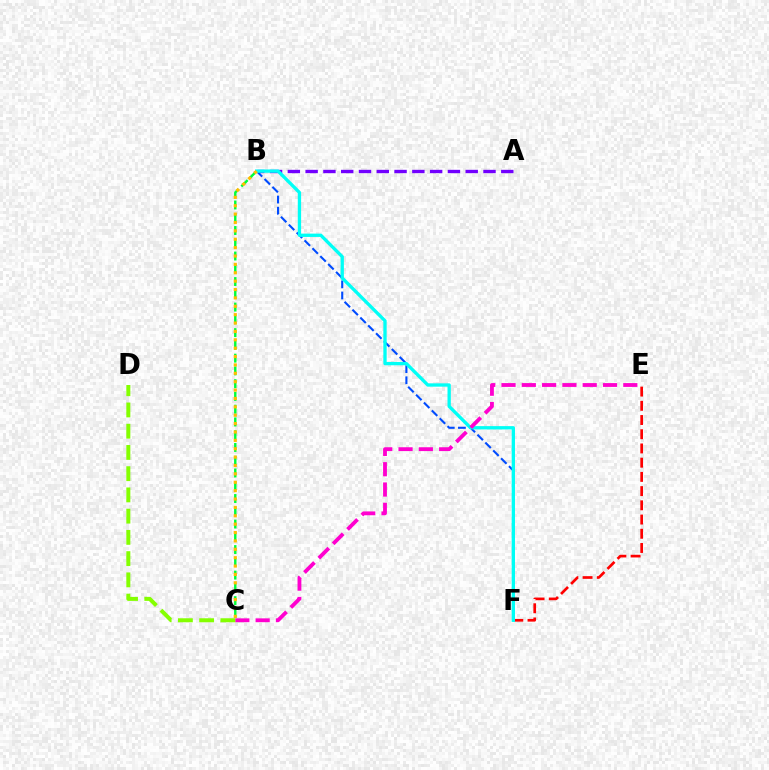{('B', 'C'): [{'color': '#00ff39', 'line_style': 'dashed', 'thickness': 1.73}, {'color': '#ffbd00', 'line_style': 'dotted', 'thickness': 2.28}], ('A', 'B'): [{'color': '#7200ff', 'line_style': 'dashed', 'thickness': 2.42}], ('B', 'F'): [{'color': '#004bff', 'line_style': 'dashed', 'thickness': 1.51}, {'color': '#00fff6', 'line_style': 'solid', 'thickness': 2.39}], ('E', 'F'): [{'color': '#ff0000', 'line_style': 'dashed', 'thickness': 1.93}], ('C', 'E'): [{'color': '#ff00cf', 'line_style': 'dashed', 'thickness': 2.76}], ('C', 'D'): [{'color': '#84ff00', 'line_style': 'dashed', 'thickness': 2.89}]}